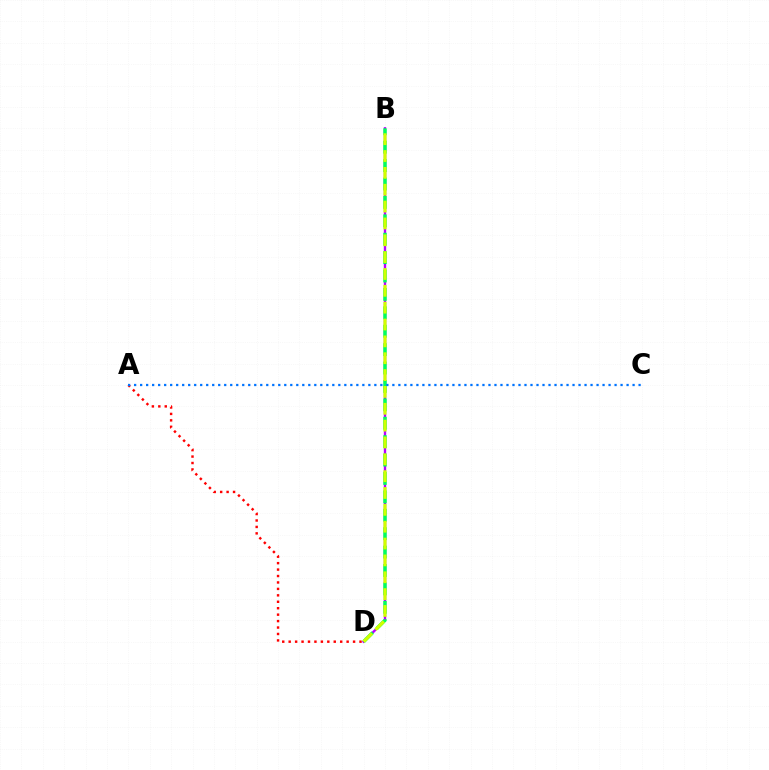{('B', 'D'): [{'color': '#b900ff', 'line_style': 'solid', 'thickness': 1.71}, {'color': '#00ff5c', 'line_style': 'dashed', 'thickness': 2.5}, {'color': '#d1ff00', 'line_style': 'dashed', 'thickness': 2.29}], ('A', 'D'): [{'color': '#ff0000', 'line_style': 'dotted', 'thickness': 1.75}], ('A', 'C'): [{'color': '#0074ff', 'line_style': 'dotted', 'thickness': 1.63}]}